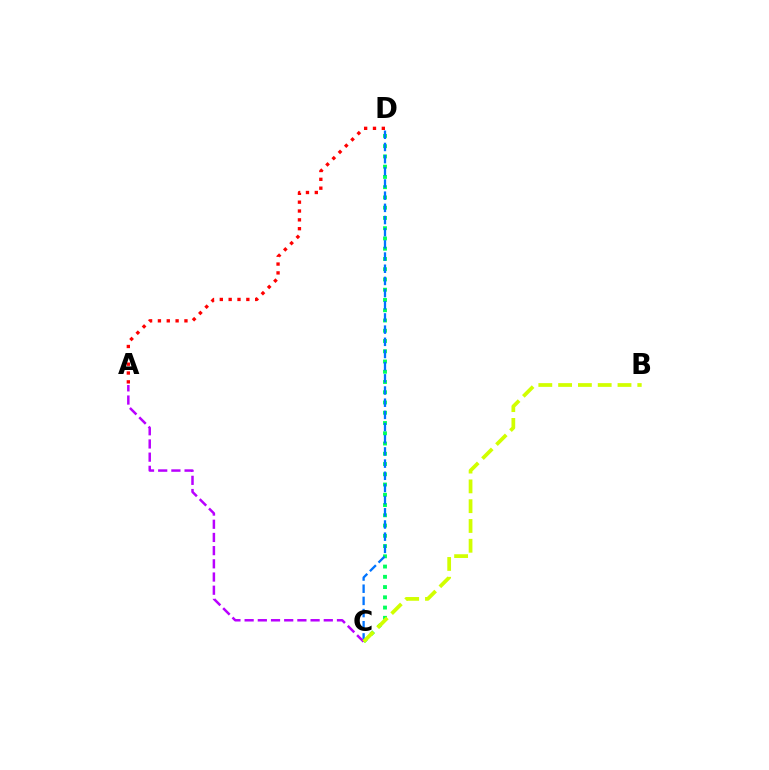{('C', 'D'): [{'color': '#00ff5c', 'line_style': 'dotted', 'thickness': 2.79}, {'color': '#0074ff', 'line_style': 'dashed', 'thickness': 1.65}], ('A', 'C'): [{'color': '#b900ff', 'line_style': 'dashed', 'thickness': 1.79}], ('A', 'D'): [{'color': '#ff0000', 'line_style': 'dotted', 'thickness': 2.4}], ('B', 'C'): [{'color': '#d1ff00', 'line_style': 'dashed', 'thickness': 2.69}]}